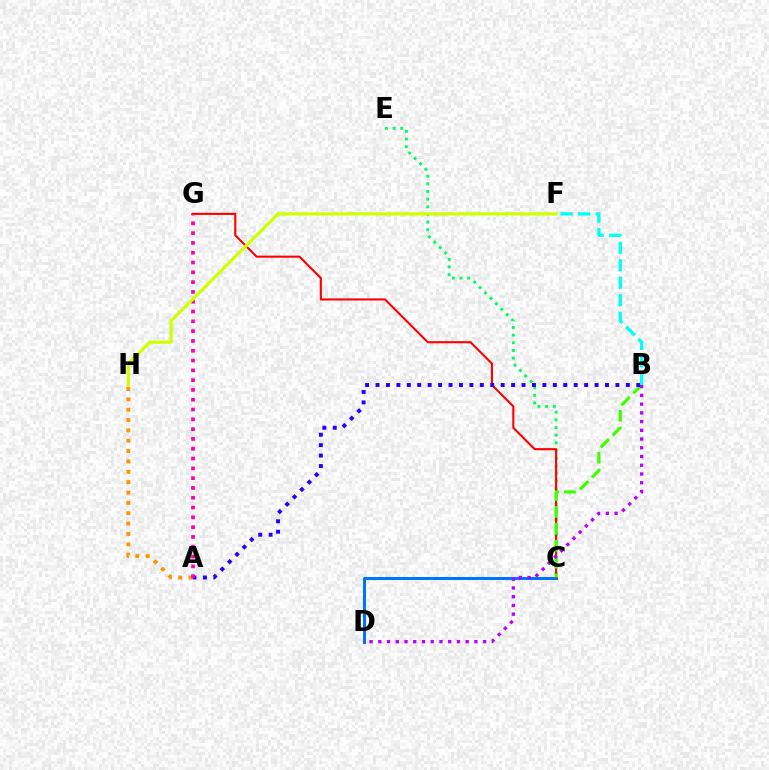{('C', 'E'): [{'color': '#00ff5c', 'line_style': 'dotted', 'thickness': 2.08}], ('C', 'D'): [{'color': '#0074ff', 'line_style': 'solid', 'thickness': 2.18}], ('C', 'G'): [{'color': '#ff0000', 'line_style': 'solid', 'thickness': 1.51}], ('B', 'C'): [{'color': '#3dff00', 'line_style': 'dashed', 'thickness': 2.3}], ('A', 'B'): [{'color': '#2500ff', 'line_style': 'dotted', 'thickness': 2.83}], ('B', 'D'): [{'color': '#b900ff', 'line_style': 'dotted', 'thickness': 2.37}], ('A', 'H'): [{'color': '#ff9400', 'line_style': 'dotted', 'thickness': 2.81}], ('B', 'F'): [{'color': '#00fff6', 'line_style': 'dashed', 'thickness': 2.38}], ('A', 'G'): [{'color': '#ff00ac', 'line_style': 'dotted', 'thickness': 2.66}], ('F', 'H'): [{'color': '#d1ff00', 'line_style': 'solid', 'thickness': 2.31}]}